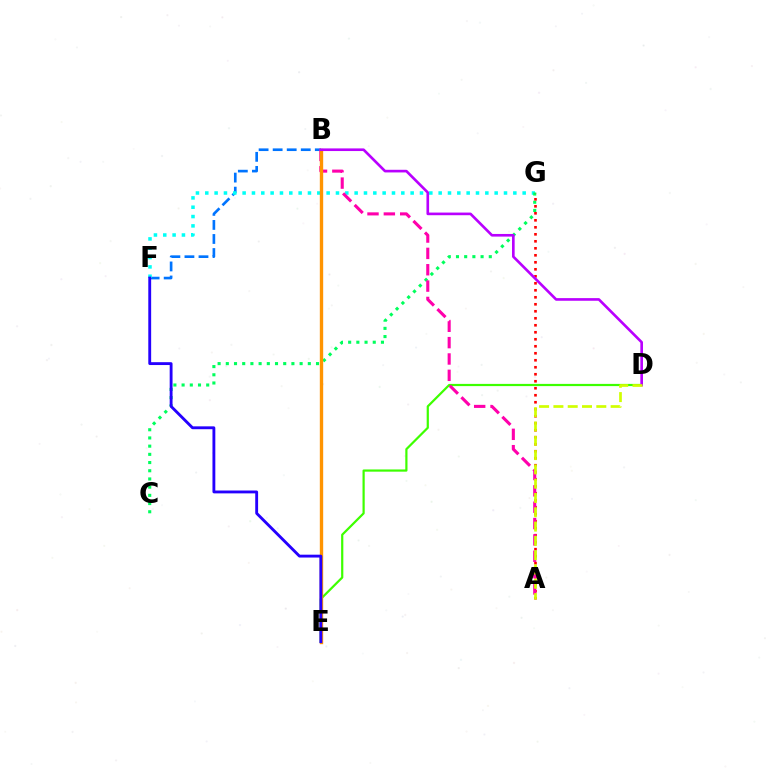{('B', 'F'): [{'color': '#0074ff', 'line_style': 'dashed', 'thickness': 1.91}], ('F', 'G'): [{'color': '#00fff6', 'line_style': 'dotted', 'thickness': 2.54}], ('C', 'G'): [{'color': '#00ff5c', 'line_style': 'dotted', 'thickness': 2.23}], ('D', 'E'): [{'color': '#3dff00', 'line_style': 'solid', 'thickness': 1.59}], ('A', 'G'): [{'color': '#ff0000', 'line_style': 'dotted', 'thickness': 1.9}], ('A', 'B'): [{'color': '#ff00ac', 'line_style': 'dashed', 'thickness': 2.22}], ('B', 'E'): [{'color': '#ff9400', 'line_style': 'solid', 'thickness': 2.42}], ('B', 'D'): [{'color': '#b900ff', 'line_style': 'solid', 'thickness': 1.9}], ('E', 'F'): [{'color': '#2500ff', 'line_style': 'solid', 'thickness': 2.06}], ('A', 'D'): [{'color': '#d1ff00', 'line_style': 'dashed', 'thickness': 1.94}]}